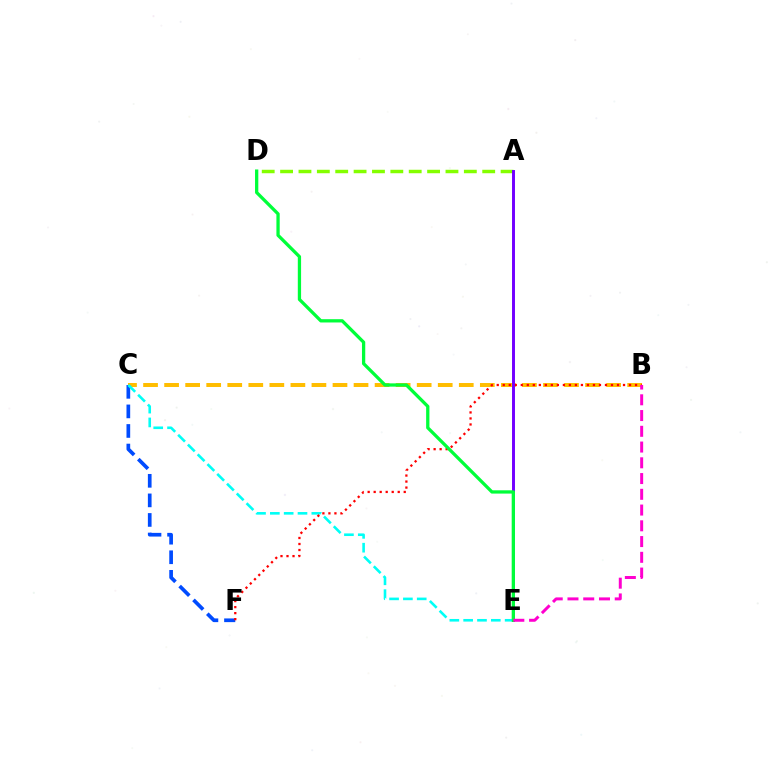{('A', 'D'): [{'color': '#84ff00', 'line_style': 'dashed', 'thickness': 2.5}], ('B', 'C'): [{'color': '#ffbd00', 'line_style': 'dashed', 'thickness': 2.86}], ('C', 'F'): [{'color': '#004bff', 'line_style': 'dashed', 'thickness': 2.66}], ('C', 'E'): [{'color': '#00fff6', 'line_style': 'dashed', 'thickness': 1.88}], ('B', 'F'): [{'color': '#ff0000', 'line_style': 'dotted', 'thickness': 1.63}], ('A', 'E'): [{'color': '#7200ff', 'line_style': 'solid', 'thickness': 2.12}], ('D', 'E'): [{'color': '#00ff39', 'line_style': 'solid', 'thickness': 2.36}], ('B', 'E'): [{'color': '#ff00cf', 'line_style': 'dashed', 'thickness': 2.14}]}